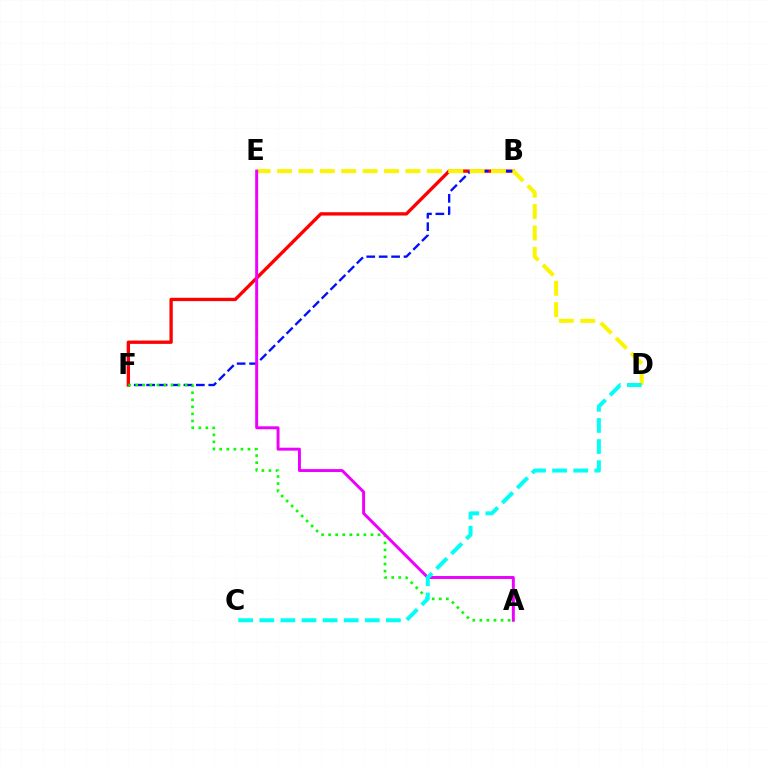{('B', 'F'): [{'color': '#ff0000', 'line_style': 'solid', 'thickness': 2.39}, {'color': '#0010ff', 'line_style': 'dashed', 'thickness': 1.69}], ('D', 'E'): [{'color': '#fcf500', 'line_style': 'dashed', 'thickness': 2.91}], ('A', 'F'): [{'color': '#08ff00', 'line_style': 'dotted', 'thickness': 1.92}], ('A', 'E'): [{'color': '#ee00ff', 'line_style': 'solid', 'thickness': 2.13}], ('C', 'D'): [{'color': '#00fff6', 'line_style': 'dashed', 'thickness': 2.87}]}